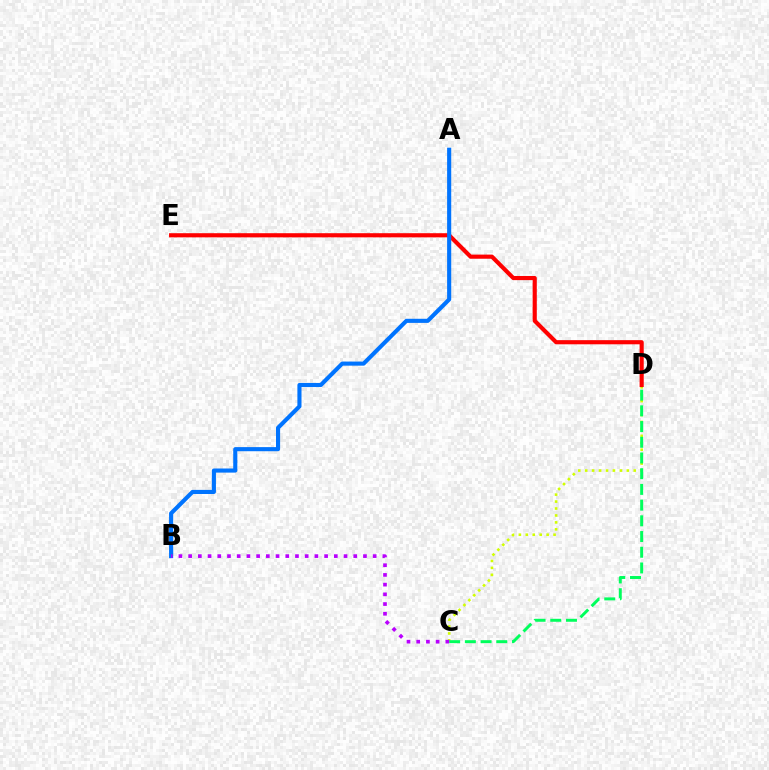{('C', 'D'): [{'color': '#d1ff00', 'line_style': 'dotted', 'thickness': 1.88}, {'color': '#00ff5c', 'line_style': 'dashed', 'thickness': 2.13}], ('D', 'E'): [{'color': '#ff0000', 'line_style': 'solid', 'thickness': 2.98}], ('A', 'B'): [{'color': '#0074ff', 'line_style': 'solid', 'thickness': 2.96}], ('B', 'C'): [{'color': '#b900ff', 'line_style': 'dotted', 'thickness': 2.64}]}